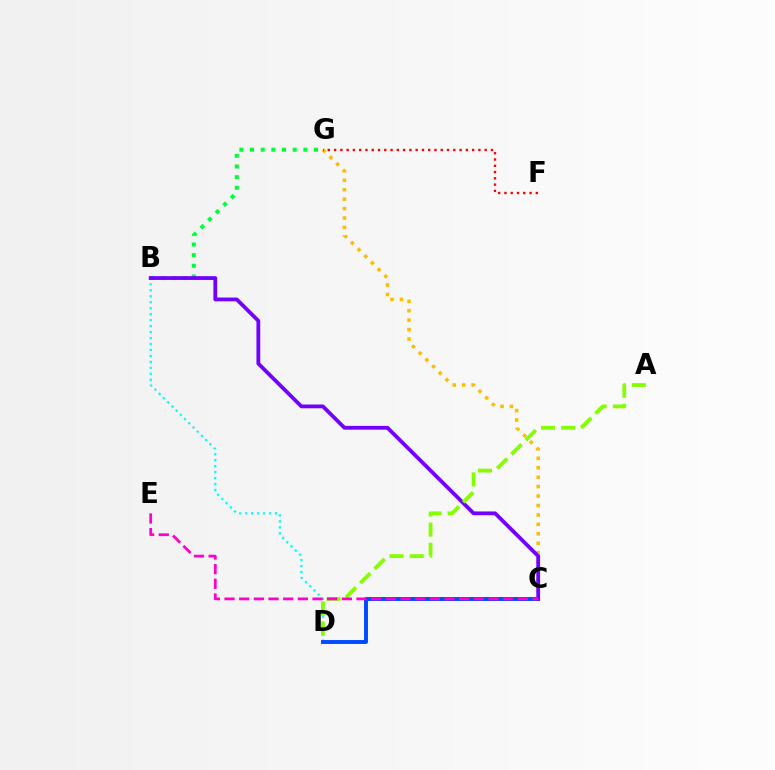{('C', 'G'): [{'color': '#ffbd00', 'line_style': 'dotted', 'thickness': 2.56}], ('B', 'D'): [{'color': '#00fff6', 'line_style': 'dotted', 'thickness': 1.62}], ('C', 'D'): [{'color': '#004bff', 'line_style': 'solid', 'thickness': 2.83}], ('F', 'G'): [{'color': '#ff0000', 'line_style': 'dotted', 'thickness': 1.7}], ('B', 'G'): [{'color': '#00ff39', 'line_style': 'dotted', 'thickness': 2.9}], ('B', 'C'): [{'color': '#7200ff', 'line_style': 'solid', 'thickness': 2.73}], ('A', 'D'): [{'color': '#84ff00', 'line_style': 'dashed', 'thickness': 2.74}], ('C', 'E'): [{'color': '#ff00cf', 'line_style': 'dashed', 'thickness': 1.99}]}